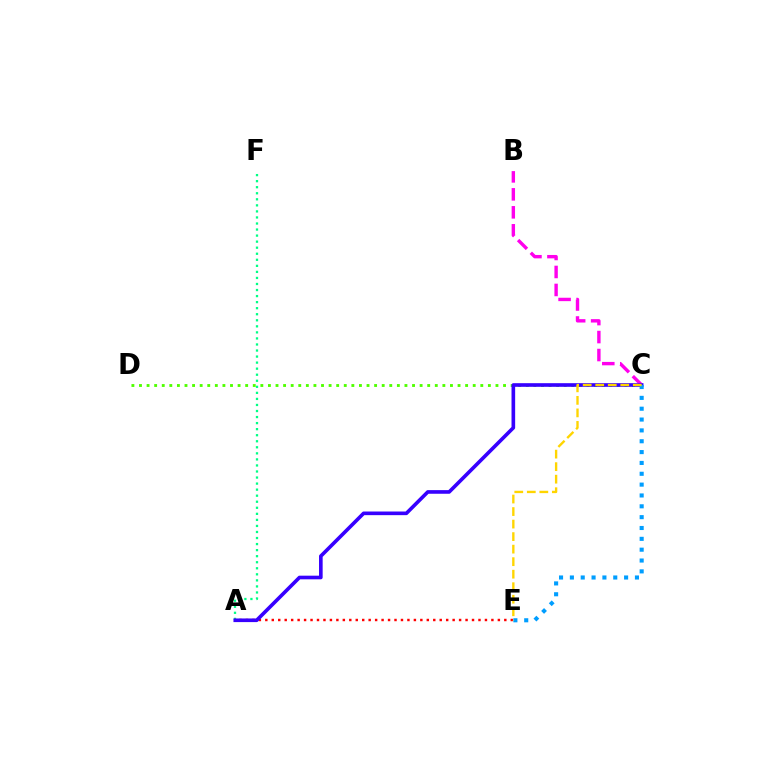{('A', 'F'): [{'color': '#00ff86', 'line_style': 'dotted', 'thickness': 1.64}], ('A', 'E'): [{'color': '#ff0000', 'line_style': 'dotted', 'thickness': 1.75}], ('C', 'D'): [{'color': '#4fff00', 'line_style': 'dotted', 'thickness': 2.06}], ('B', 'C'): [{'color': '#ff00ed', 'line_style': 'dashed', 'thickness': 2.44}], ('A', 'C'): [{'color': '#3700ff', 'line_style': 'solid', 'thickness': 2.62}], ('C', 'E'): [{'color': '#009eff', 'line_style': 'dotted', 'thickness': 2.95}, {'color': '#ffd500', 'line_style': 'dashed', 'thickness': 1.7}]}